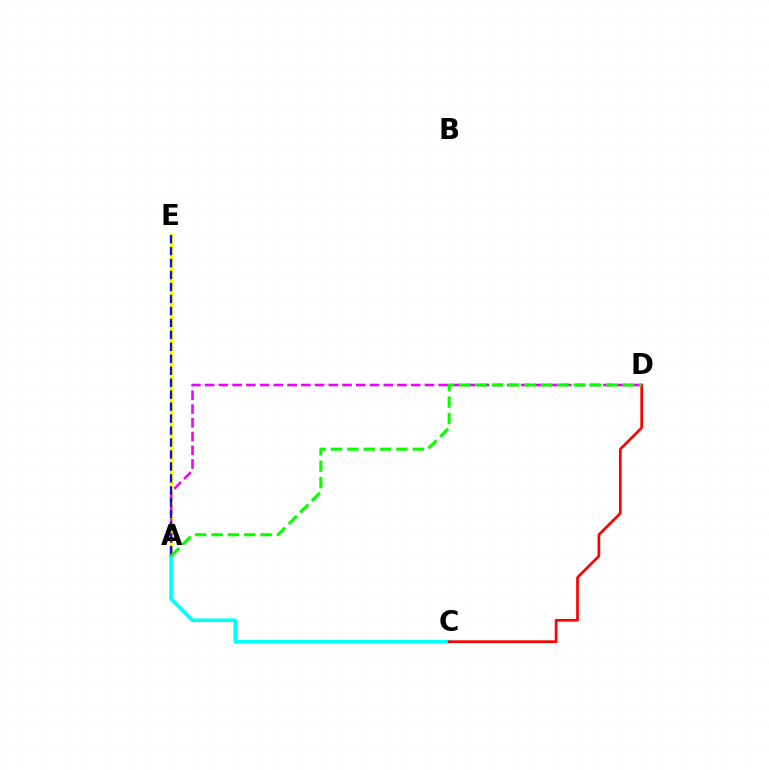{('A', 'E'): [{'color': '#fcf500', 'line_style': 'solid', 'thickness': 2.29}, {'color': '#0010ff', 'line_style': 'dashed', 'thickness': 1.63}], ('A', 'C'): [{'color': '#00fff6', 'line_style': 'solid', 'thickness': 2.57}], ('A', 'D'): [{'color': '#ee00ff', 'line_style': 'dashed', 'thickness': 1.87}, {'color': '#08ff00', 'line_style': 'dashed', 'thickness': 2.22}], ('C', 'D'): [{'color': '#ff0000', 'line_style': 'solid', 'thickness': 1.94}]}